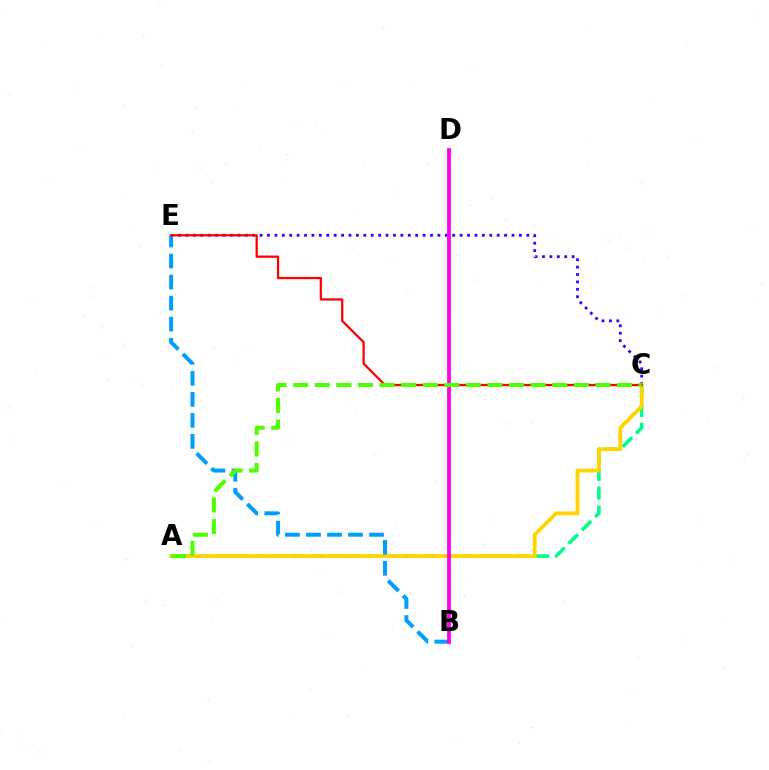{('A', 'C'): [{'color': '#00ff86', 'line_style': 'dashed', 'thickness': 2.56}, {'color': '#ffd500', 'line_style': 'solid', 'thickness': 2.72}, {'color': '#4fff00', 'line_style': 'dashed', 'thickness': 2.93}], ('C', 'E'): [{'color': '#3700ff', 'line_style': 'dotted', 'thickness': 2.01}, {'color': '#ff0000', 'line_style': 'solid', 'thickness': 1.63}], ('B', 'E'): [{'color': '#009eff', 'line_style': 'dashed', 'thickness': 2.86}], ('B', 'D'): [{'color': '#ff00ed', 'line_style': 'solid', 'thickness': 2.74}]}